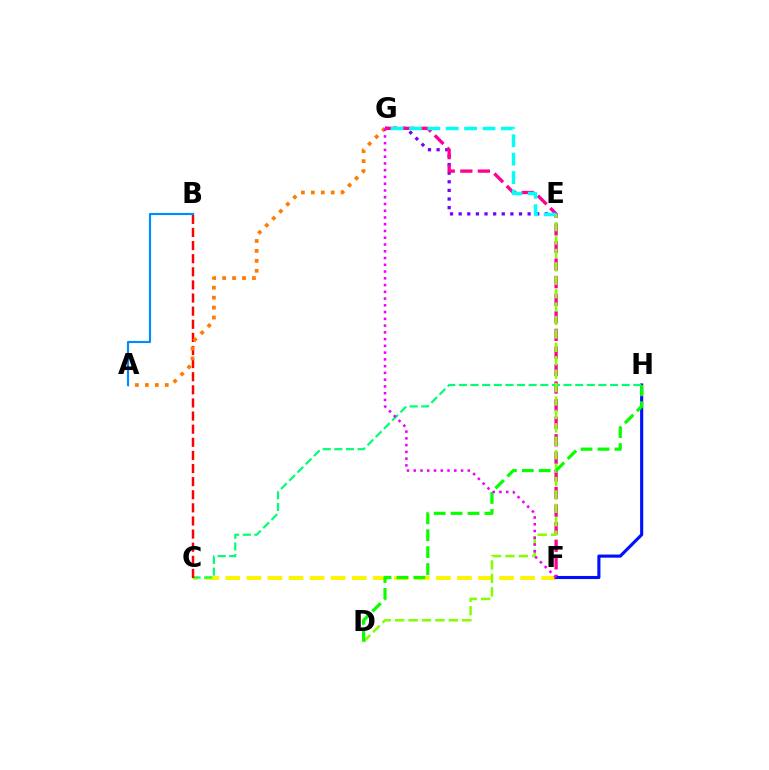{('E', 'G'): [{'color': '#7200ff', 'line_style': 'dotted', 'thickness': 2.34}, {'color': '#00fff6', 'line_style': 'dashed', 'thickness': 2.5}], ('C', 'F'): [{'color': '#fcf500', 'line_style': 'dashed', 'thickness': 2.86}], ('F', 'G'): [{'color': '#ff0094', 'line_style': 'dashed', 'thickness': 2.39}, {'color': '#ee00ff', 'line_style': 'dotted', 'thickness': 1.84}], ('F', 'H'): [{'color': '#0010ff', 'line_style': 'solid', 'thickness': 2.24}], ('C', 'H'): [{'color': '#00ff74', 'line_style': 'dashed', 'thickness': 1.58}], ('D', 'E'): [{'color': '#84ff00', 'line_style': 'dashed', 'thickness': 1.82}], ('D', 'H'): [{'color': '#08ff00', 'line_style': 'dashed', 'thickness': 2.3}], ('B', 'C'): [{'color': '#ff0000', 'line_style': 'dashed', 'thickness': 1.78}], ('A', 'G'): [{'color': '#ff7c00', 'line_style': 'dotted', 'thickness': 2.7}], ('A', 'B'): [{'color': '#008cff', 'line_style': 'solid', 'thickness': 1.56}]}